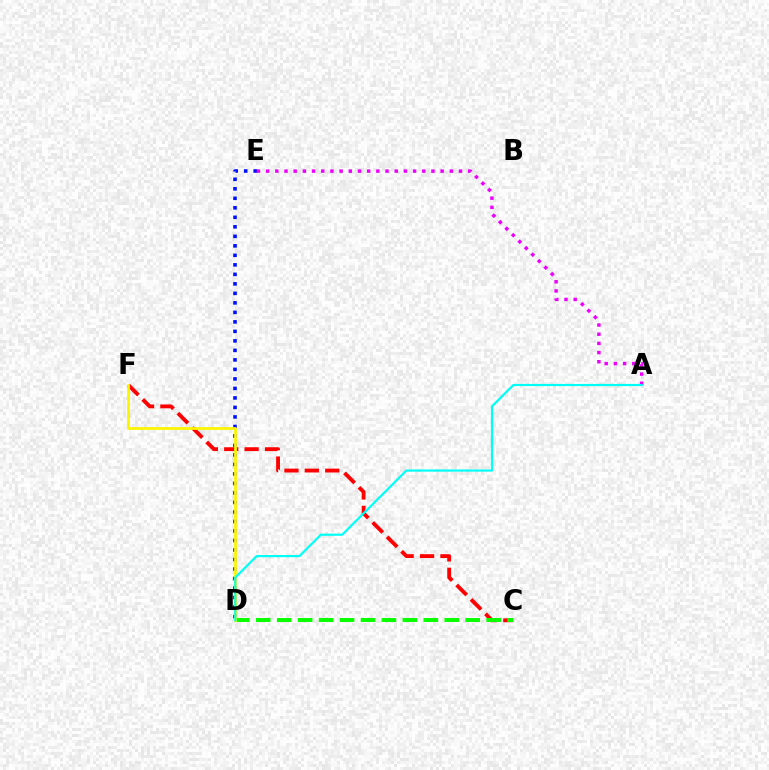{('D', 'E'): [{'color': '#0010ff', 'line_style': 'dotted', 'thickness': 2.58}], ('C', 'F'): [{'color': '#ff0000', 'line_style': 'dashed', 'thickness': 2.77}], ('A', 'E'): [{'color': '#ee00ff', 'line_style': 'dotted', 'thickness': 2.5}], ('C', 'D'): [{'color': '#08ff00', 'line_style': 'dashed', 'thickness': 2.85}], ('D', 'F'): [{'color': '#fcf500', 'line_style': 'solid', 'thickness': 1.99}], ('A', 'D'): [{'color': '#00fff6', 'line_style': 'solid', 'thickness': 1.56}]}